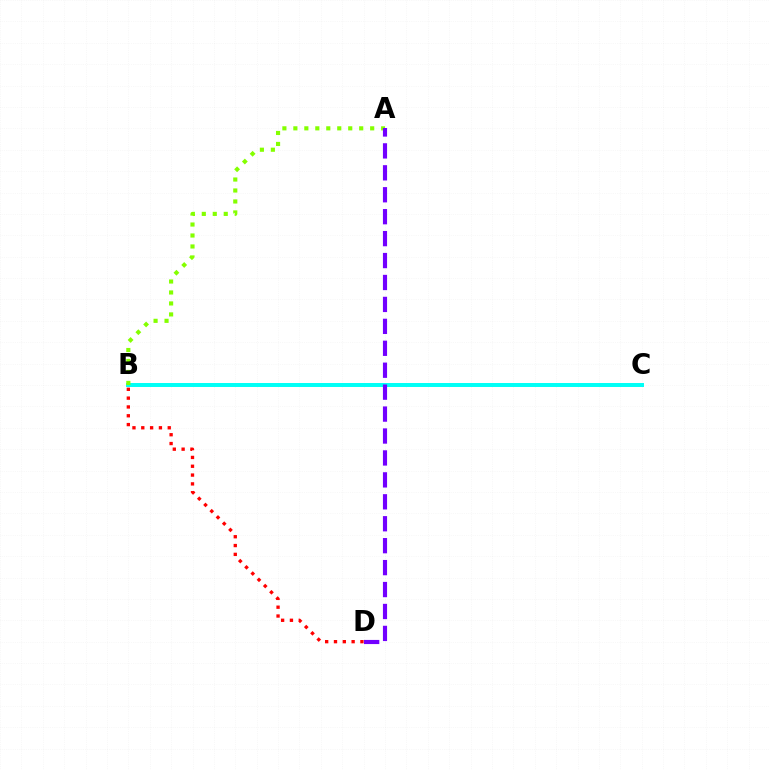{('B', 'C'): [{'color': '#00fff6', 'line_style': 'solid', 'thickness': 2.86}], ('B', 'D'): [{'color': '#ff0000', 'line_style': 'dotted', 'thickness': 2.4}], ('A', 'B'): [{'color': '#84ff00', 'line_style': 'dotted', 'thickness': 2.98}], ('A', 'D'): [{'color': '#7200ff', 'line_style': 'dashed', 'thickness': 2.98}]}